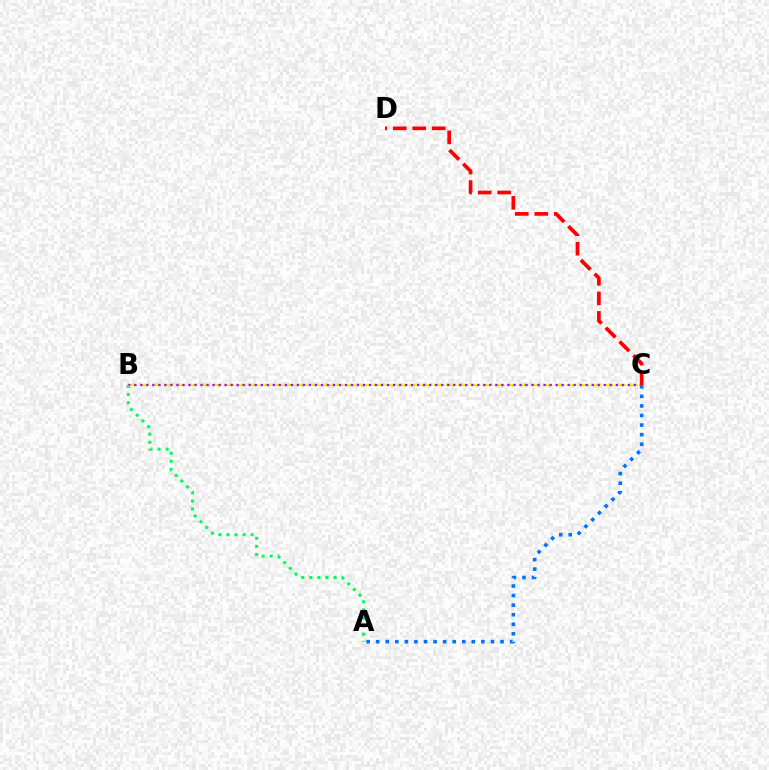{('B', 'C'): [{'color': '#d1ff00', 'line_style': 'dashed', 'thickness': 1.66}, {'color': '#b900ff', 'line_style': 'dotted', 'thickness': 1.64}], ('A', 'B'): [{'color': '#00ff5c', 'line_style': 'dotted', 'thickness': 2.2}], ('C', 'D'): [{'color': '#ff0000', 'line_style': 'dashed', 'thickness': 2.65}], ('A', 'C'): [{'color': '#0074ff', 'line_style': 'dotted', 'thickness': 2.6}]}